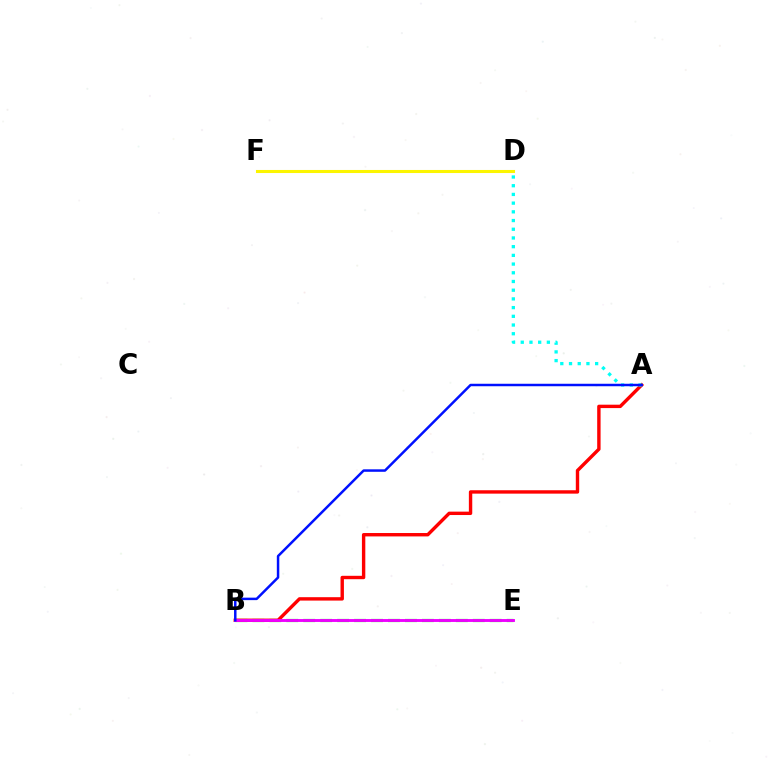{('B', 'E'): [{'color': '#08ff00', 'line_style': 'dashed', 'thickness': 2.3}, {'color': '#ee00ff', 'line_style': 'solid', 'thickness': 2.07}], ('A', 'B'): [{'color': '#ff0000', 'line_style': 'solid', 'thickness': 2.44}, {'color': '#0010ff', 'line_style': 'solid', 'thickness': 1.79}], ('A', 'D'): [{'color': '#00fff6', 'line_style': 'dotted', 'thickness': 2.37}], ('D', 'F'): [{'color': '#fcf500', 'line_style': 'solid', 'thickness': 2.21}]}